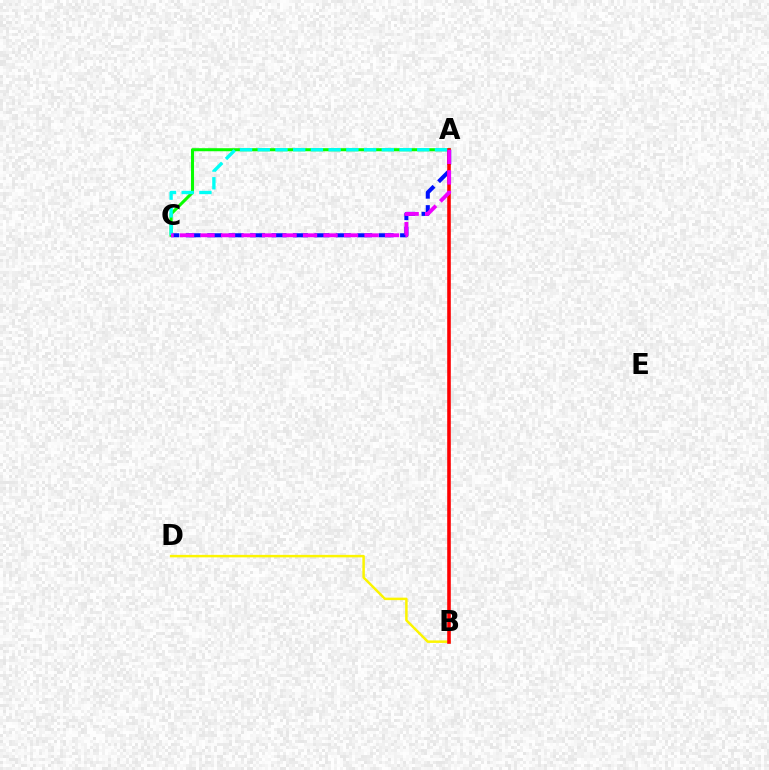{('A', 'C'): [{'color': '#08ff00', 'line_style': 'solid', 'thickness': 2.19}, {'color': '#0010ff', 'line_style': 'dashed', 'thickness': 2.91}, {'color': '#00fff6', 'line_style': 'dashed', 'thickness': 2.41}, {'color': '#ee00ff', 'line_style': 'dashed', 'thickness': 2.78}], ('B', 'D'): [{'color': '#fcf500', 'line_style': 'solid', 'thickness': 1.79}], ('A', 'B'): [{'color': '#ff0000', 'line_style': 'solid', 'thickness': 2.58}]}